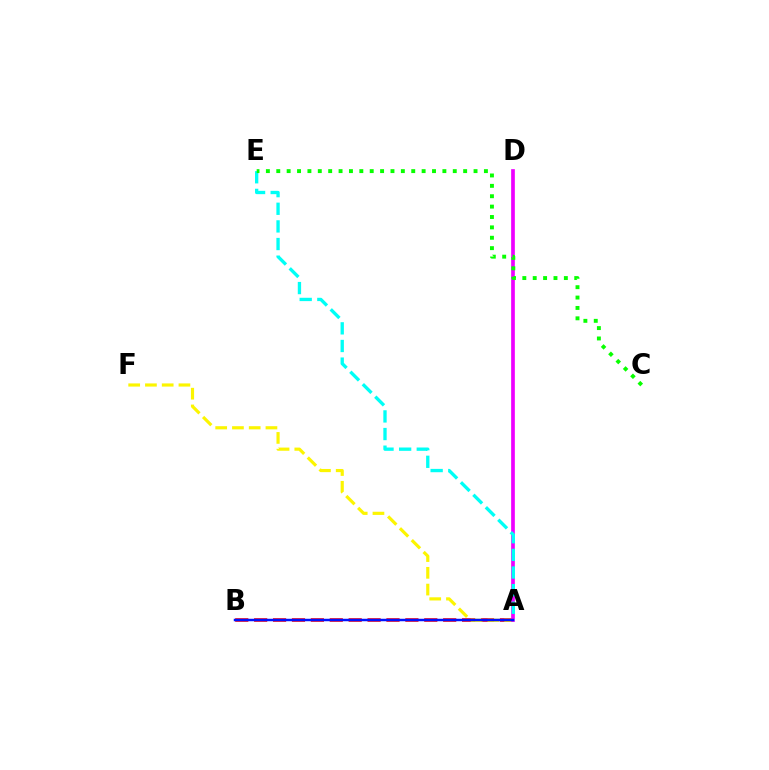{('A', 'B'): [{'color': '#ff0000', 'line_style': 'dashed', 'thickness': 2.57}, {'color': '#0010ff', 'line_style': 'solid', 'thickness': 1.78}], ('A', 'F'): [{'color': '#fcf500', 'line_style': 'dashed', 'thickness': 2.28}], ('A', 'D'): [{'color': '#ee00ff', 'line_style': 'solid', 'thickness': 2.66}], ('A', 'E'): [{'color': '#00fff6', 'line_style': 'dashed', 'thickness': 2.4}], ('C', 'E'): [{'color': '#08ff00', 'line_style': 'dotted', 'thickness': 2.82}]}